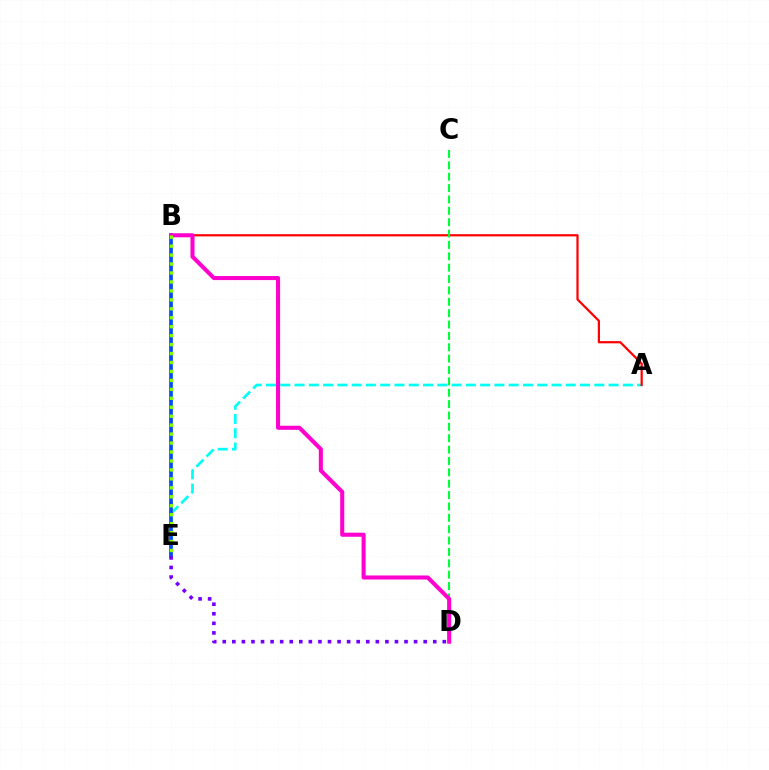{('A', 'E'): [{'color': '#00fff6', 'line_style': 'dashed', 'thickness': 1.94}], ('B', 'E'): [{'color': '#ffbd00', 'line_style': 'dotted', 'thickness': 2.8}, {'color': '#004bff', 'line_style': 'solid', 'thickness': 2.65}, {'color': '#84ff00', 'line_style': 'dotted', 'thickness': 2.43}], ('A', 'B'): [{'color': '#ff0000', 'line_style': 'solid', 'thickness': 1.59}], ('C', 'D'): [{'color': '#00ff39', 'line_style': 'dashed', 'thickness': 1.54}], ('B', 'D'): [{'color': '#ff00cf', 'line_style': 'solid', 'thickness': 2.92}], ('D', 'E'): [{'color': '#7200ff', 'line_style': 'dotted', 'thickness': 2.6}]}